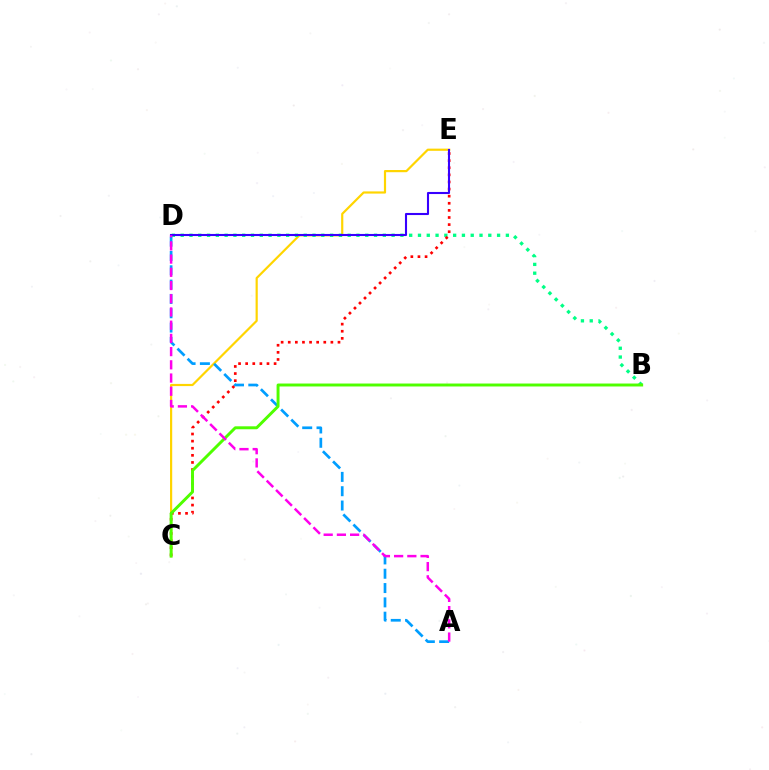{('C', 'E'): [{'color': '#ffd500', 'line_style': 'solid', 'thickness': 1.58}, {'color': '#ff0000', 'line_style': 'dotted', 'thickness': 1.93}], ('B', 'D'): [{'color': '#00ff86', 'line_style': 'dotted', 'thickness': 2.39}], ('A', 'D'): [{'color': '#009eff', 'line_style': 'dashed', 'thickness': 1.95}, {'color': '#ff00ed', 'line_style': 'dashed', 'thickness': 1.8}], ('D', 'E'): [{'color': '#3700ff', 'line_style': 'solid', 'thickness': 1.51}], ('B', 'C'): [{'color': '#4fff00', 'line_style': 'solid', 'thickness': 2.12}]}